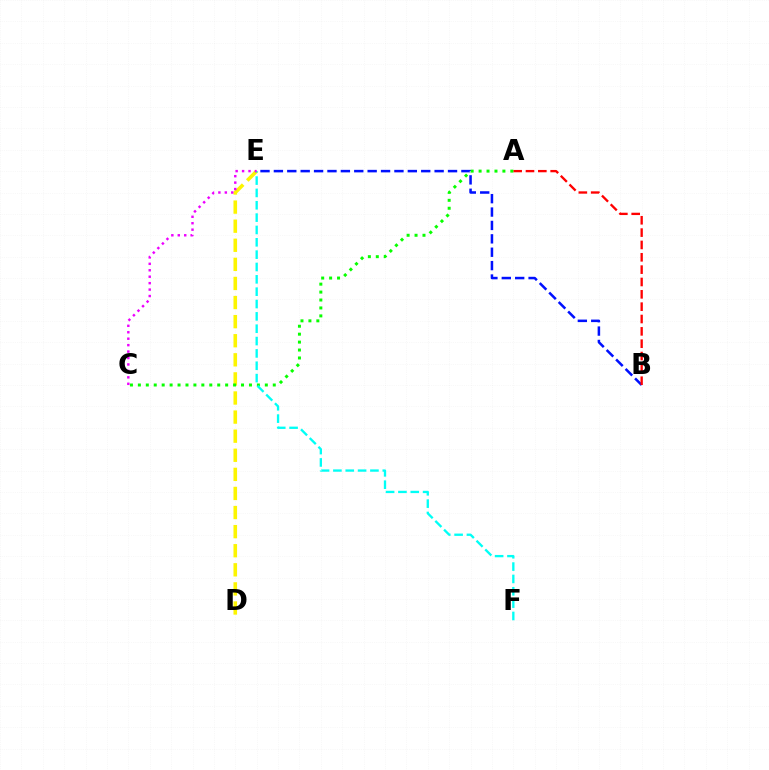{('B', 'E'): [{'color': '#0010ff', 'line_style': 'dashed', 'thickness': 1.82}], ('A', 'B'): [{'color': '#ff0000', 'line_style': 'dashed', 'thickness': 1.68}], ('D', 'E'): [{'color': '#fcf500', 'line_style': 'dashed', 'thickness': 2.59}], ('A', 'C'): [{'color': '#08ff00', 'line_style': 'dotted', 'thickness': 2.16}], ('E', 'F'): [{'color': '#00fff6', 'line_style': 'dashed', 'thickness': 1.68}], ('C', 'E'): [{'color': '#ee00ff', 'line_style': 'dotted', 'thickness': 1.75}]}